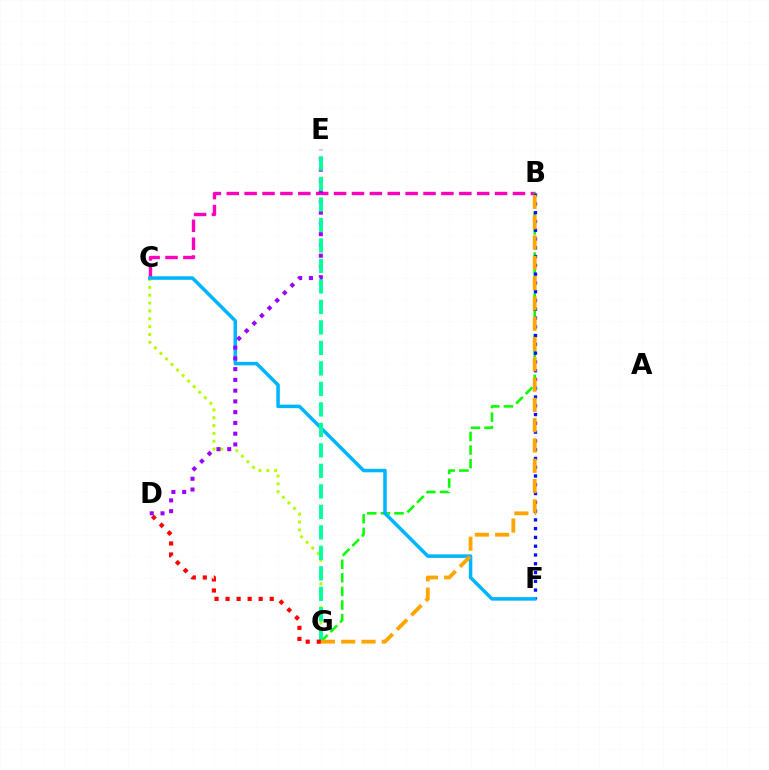{('B', 'C'): [{'color': '#ff00bd', 'line_style': 'dashed', 'thickness': 2.43}], ('C', 'G'): [{'color': '#b3ff00', 'line_style': 'dotted', 'thickness': 2.13}], ('B', 'G'): [{'color': '#08ff00', 'line_style': 'dashed', 'thickness': 1.85}, {'color': '#ffa500', 'line_style': 'dashed', 'thickness': 2.76}], ('B', 'F'): [{'color': '#0010ff', 'line_style': 'dotted', 'thickness': 2.38}], ('C', 'F'): [{'color': '#00b5ff', 'line_style': 'solid', 'thickness': 2.54}], ('D', 'E'): [{'color': '#9b00ff', 'line_style': 'dotted', 'thickness': 2.92}], ('E', 'G'): [{'color': '#00ff9d', 'line_style': 'dashed', 'thickness': 2.78}], ('D', 'G'): [{'color': '#ff0000', 'line_style': 'dotted', 'thickness': 3.0}]}